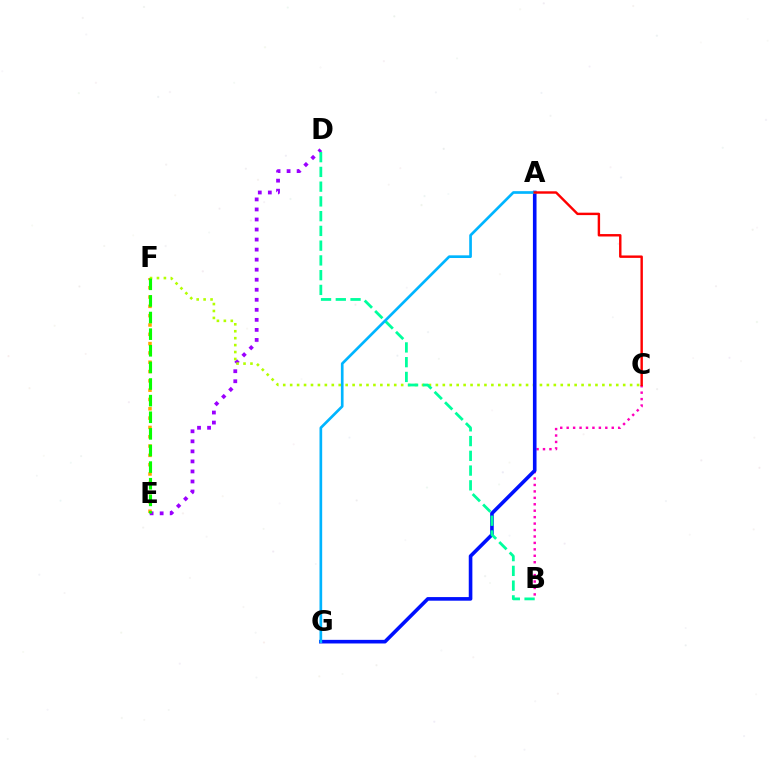{('B', 'C'): [{'color': '#ff00bd', 'line_style': 'dotted', 'thickness': 1.75}], ('D', 'E'): [{'color': '#9b00ff', 'line_style': 'dotted', 'thickness': 2.73}], ('E', 'F'): [{'color': '#ffa500', 'line_style': 'dotted', 'thickness': 2.53}, {'color': '#08ff00', 'line_style': 'dashed', 'thickness': 2.26}], ('C', 'F'): [{'color': '#b3ff00', 'line_style': 'dotted', 'thickness': 1.89}], ('A', 'G'): [{'color': '#0010ff', 'line_style': 'solid', 'thickness': 2.6}, {'color': '#00b5ff', 'line_style': 'solid', 'thickness': 1.93}], ('B', 'D'): [{'color': '#00ff9d', 'line_style': 'dashed', 'thickness': 2.0}], ('A', 'C'): [{'color': '#ff0000', 'line_style': 'solid', 'thickness': 1.74}]}